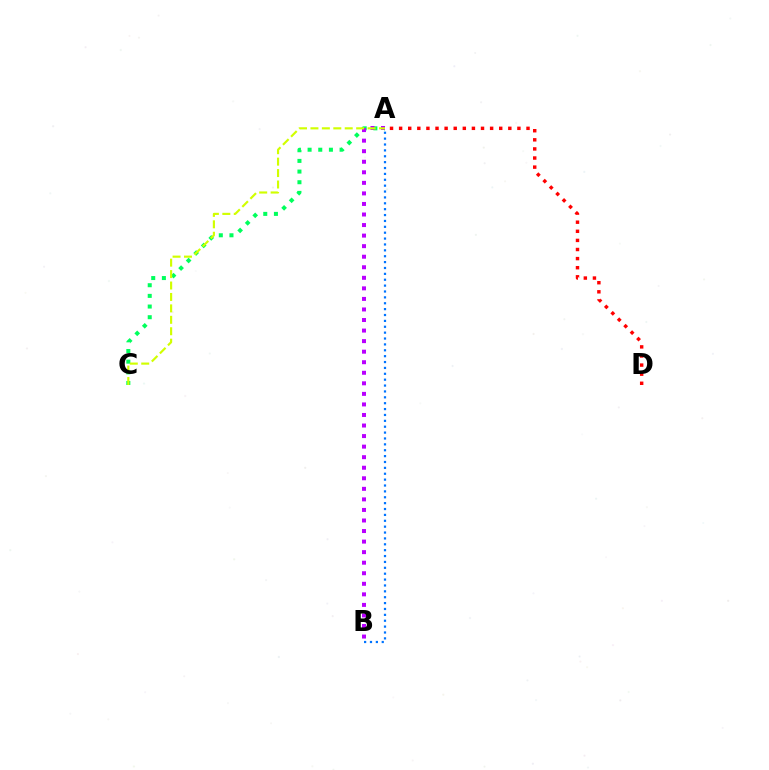{('A', 'D'): [{'color': '#ff0000', 'line_style': 'dotted', 'thickness': 2.47}], ('A', 'C'): [{'color': '#00ff5c', 'line_style': 'dotted', 'thickness': 2.9}, {'color': '#d1ff00', 'line_style': 'dashed', 'thickness': 1.55}], ('A', 'B'): [{'color': '#b900ff', 'line_style': 'dotted', 'thickness': 2.87}, {'color': '#0074ff', 'line_style': 'dotted', 'thickness': 1.6}]}